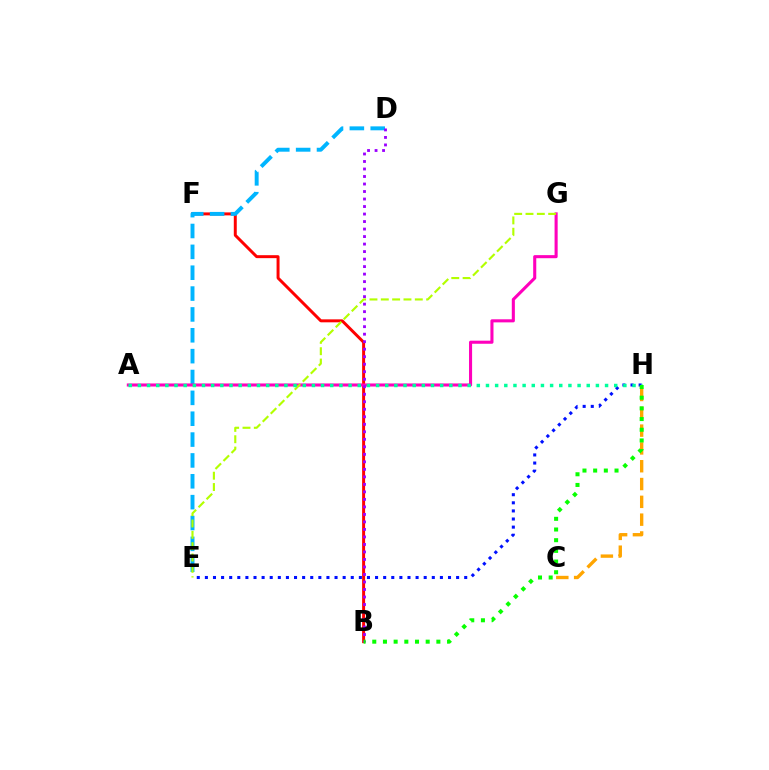{('B', 'F'): [{'color': '#ff0000', 'line_style': 'solid', 'thickness': 2.13}], ('C', 'H'): [{'color': '#ffa500', 'line_style': 'dashed', 'thickness': 2.42}], ('E', 'H'): [{'color': '#0010ff', 'line_style': 'dotted', 'thickness': 2.2}], ('D', 'E'): [{'color': '#00b5ff', 'line_style': 'dashed', 'thickness': 2.83}], ('A', 'G'): [{'color': '#ff00bd', 'line_style': 'solid', 'thickness': 2.22}], ('E', 'G'): [{'color': '#b3ff00', 'line_style': 'dashed', 'thickness': 1.54}], ('B', 'D'): [{'color': '#9b00ff', 'line_style': 'dotted', 'thickness': 2.04}], ('A', 'H'): [{'color': '#00ff9d', 'line_style': 'dotted', 'thickness': 2.49}], ('B', 'H'): [{'color': '#08ff00', 'line_style': 'dotted', 'thickness': 2.9}]}